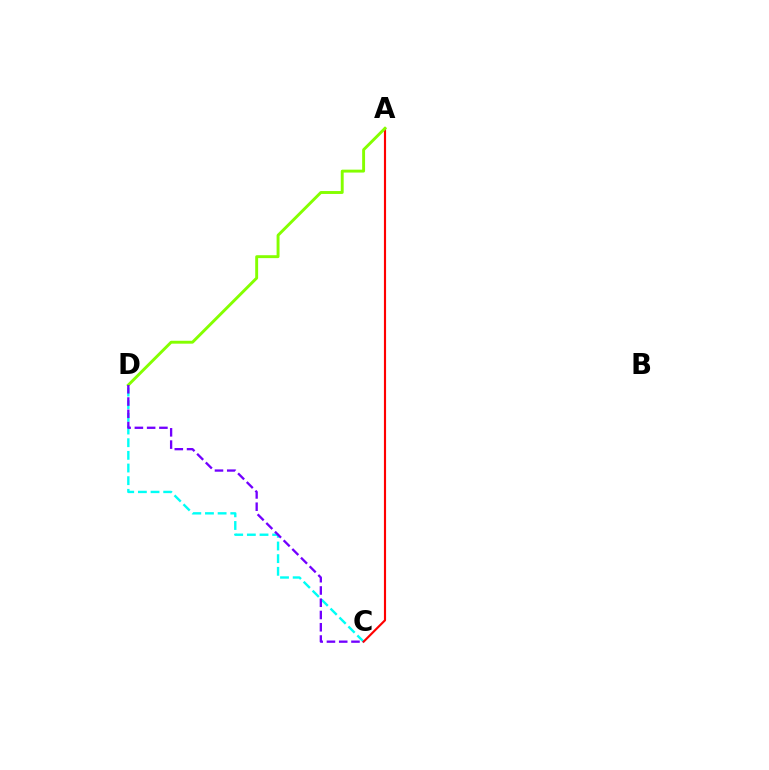{('C', 'D'): [{'color': '#00fff6', 'line_style': 'dashed', 'thickness': 1.72}, {'color': '#7200ff', 'line_style': 'dashed', 'thickness': 1.67}], ('A', 'C'): [{'color': '#ff0000', 'line_style': 'solid', 'thickness': 1.55}], ('A', 'D'): [{'color': '#84ff00', 'line_style': 'solid', 'thickness': 2.1}]}